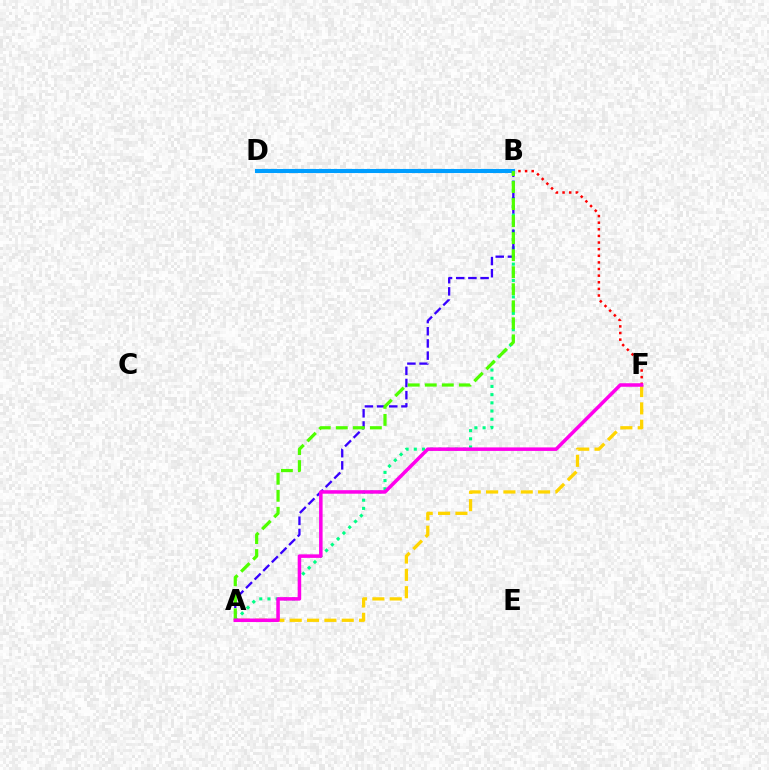{('A', 'B'): [{'color': '#00ff86', 'line_style': 'dotted', 'thickness': 2.23}, {'color': '#3700ff', 'line_style': 'dashed', 'thickness': 1.66}, {'color': '#4fff00', 'line_style': 'dashed', 'thickness': 2.31}], ('A', 'F'): [{'color': '#ffd500', 'line_style': 'dashed', 'thickness': 2.36}, {'color': '#ff00ed', 'line_style': 'solid', 'thickness': 2.54}], ('D', 'F'): [{'color': '#ff0000', 'line_style': 'dotted', 'thickness': 1.8}], ('B', 'D'): [{'color': '#009eff', 'line_style': 'solid', 'thickness': 2.94}]}